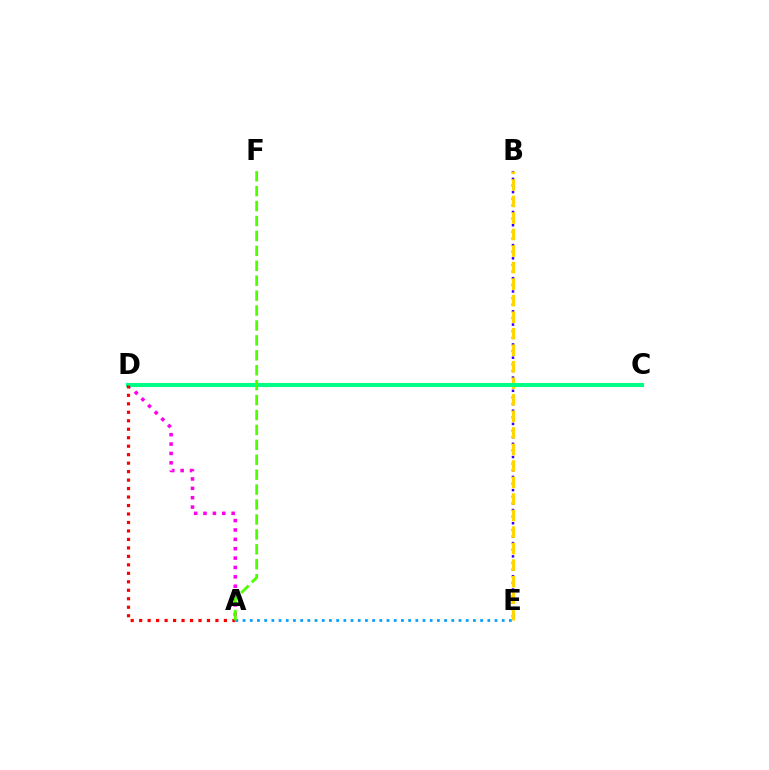{('B', 'E'): [{'color': '#3700ff', 'line_style': 'dotted', 'thickness': 1.8}, {'color': '#ffd500', 'line_style': 'dashed', 'thickness': 2.25}], ('A', 'D'): [{'color': '#ff00ed', 'line_style': 'dotted', 'thickness': 2.55}, {'color': '#ff0000', 'line_style': 'dotted', 'thickness': 2.3}], ('C', 'D'): [{'color': '#00ff86', 'line_style': 'solid', 'thickness': 2.96}], ('A', 'E'): [{'color': '#009eff', 'line_style': 'dotted', 'thickness': 1.96}], ('A', 'F'): [{'color': '#4fff00', 'line_style': 'dashed', 'thickness': 2.03}]}